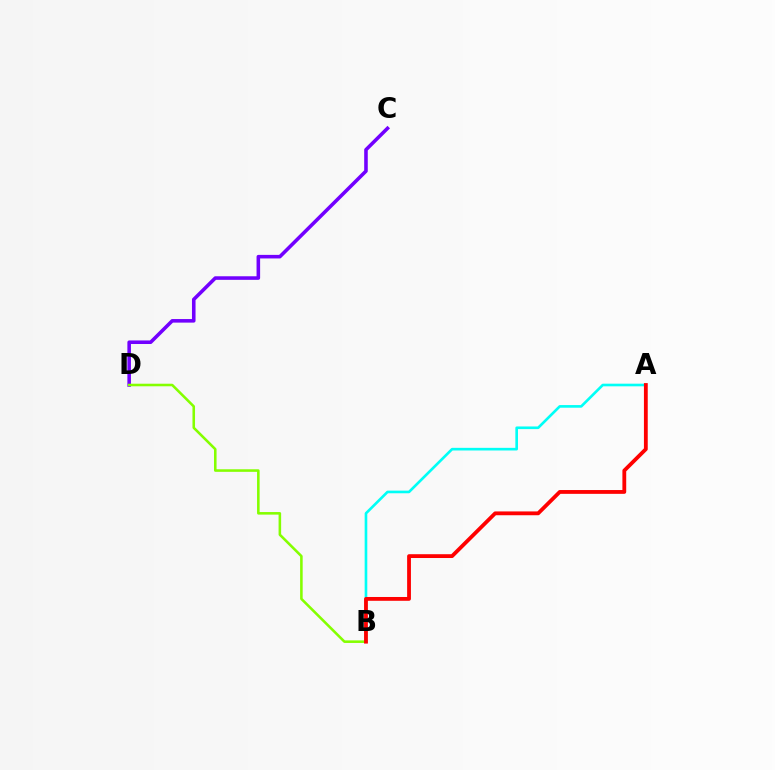{('A', 'B'): [{'color': '#00fff6', 'line_style': 'solid', 'thickness': 1.9}, {'color': '#ff0000', 'line_style': 'solid', 'thickness': 2.74}], ('C', 'D'): [{'color': '#7200ff', 'line_style': 'solid', 'thickness': 2.57}], ('B', 'D'): [{'color': '#84ff00', 'line_style': 'solid', 'thickness': 1.85}]}